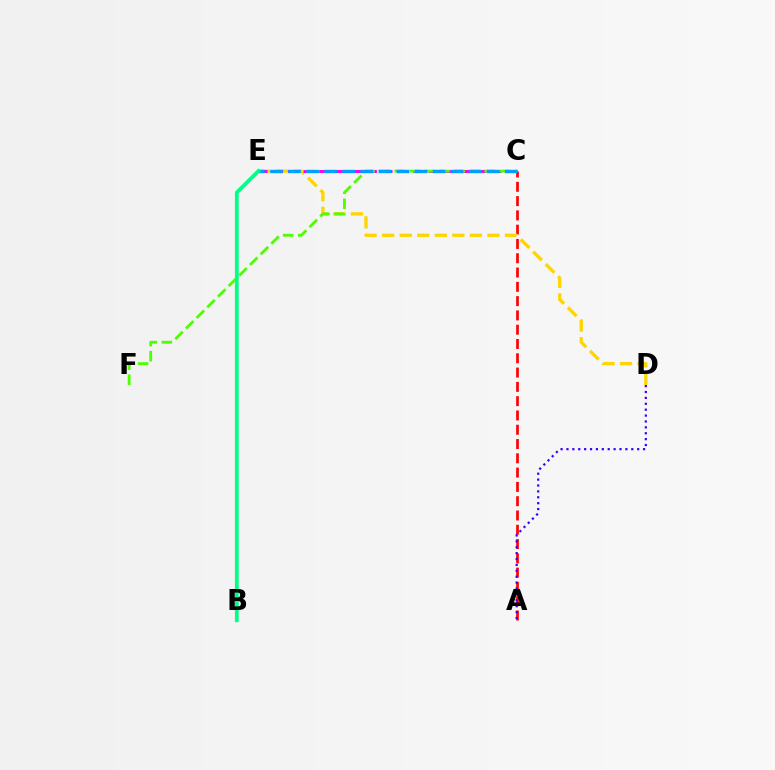{('A', 'C'): [{'color': '#ff0000', 'line_style': 'dashed', 'thickness': 1.94}], ('D', 'E'): [{'color': '#ffd500', 'line_style': 'dashed', 'thickness': 2.38}], ('C', 'E'): [{'color': '#ff00ed', 'line_style': 'dashed', 'thickness': 2.12}, {'color': '#009eff', 'line_style': 'dashed', 'thickness': 2.45}], ('C', 'F'): [{'color': '#4fff00', 'line_style': 'dashed', 'thickness': 2.04}], ('A', 'D'): [{'color': '#3700ff', 'line_style': 'dotted', 'thickness': 1.6}], ('B', 'E'): [{'color': '#00ff86', 'line_style': 'solid', 'thickness': 2.71}]}